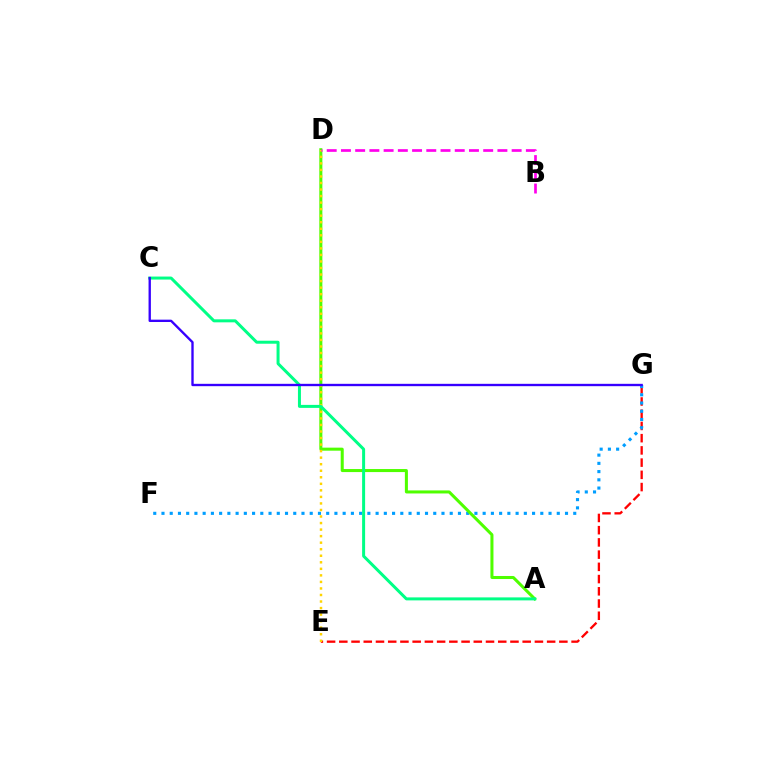{('E', 'G'): [{'color': '#ff0000', 'line_style': 'dashed', 'thickness': 1.66}], ('F', 'G'): [{'color': '#009eff', 'line_style': 'dotted', 'thickness': 2.24}], ('A', 'D'): [{'color': '#4fff00', 'line_style': 'solid', 'thickness': 2.18}], ('D', 'E'): [{'color': '#ffd500', 'line_style': 'dotted', 'thickness': 1.78}], ('A', 'C'): [{'color': '#00ff86', 'line_style': 'solid', 'thickness': 2.16}], ('B', 'D'): [{'color': '#ff00ed', 'line_style': 'dashed', 'thickness': 1.93}], ('C', 'G'): [{'color': '#3700ff', 'line_style': 'solid', 'thickness': 1.69}]}